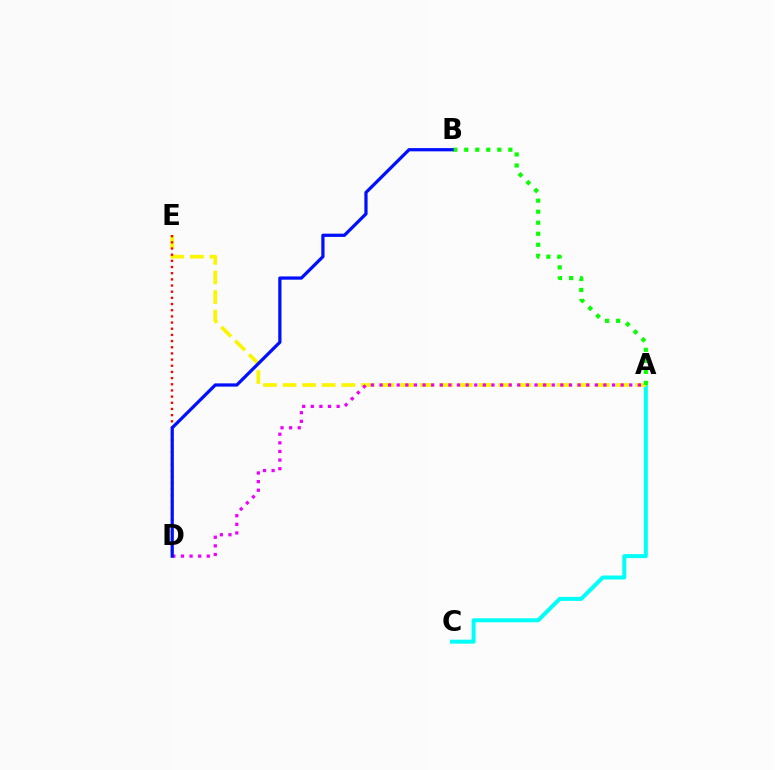{('A', 'C'): [{'color': '#00fff6', 'line_style': 'solid', 'thickness': 2.88}], ('A', 'E'): [{'color': '#fcf500', 'line_style': 'dashed', 'thickness': 2.66}], ('D', 'E'): [{'color': '#ff0000', 'line_style': 'dotted', 'thickness': 1.68}], ('A', 'B'): [{'color': '#08ff00', 'line_style': 'dotted', 'thickness': 3.0}], ('A', 'D'): [{'color': '#ee00ff', 'line_style': 'dotted', 'thickness': 2.34}], ('B', 'D'): [{'color': '#0010ff', 'line_style': 'solid', 'thickness': 2.33}]}